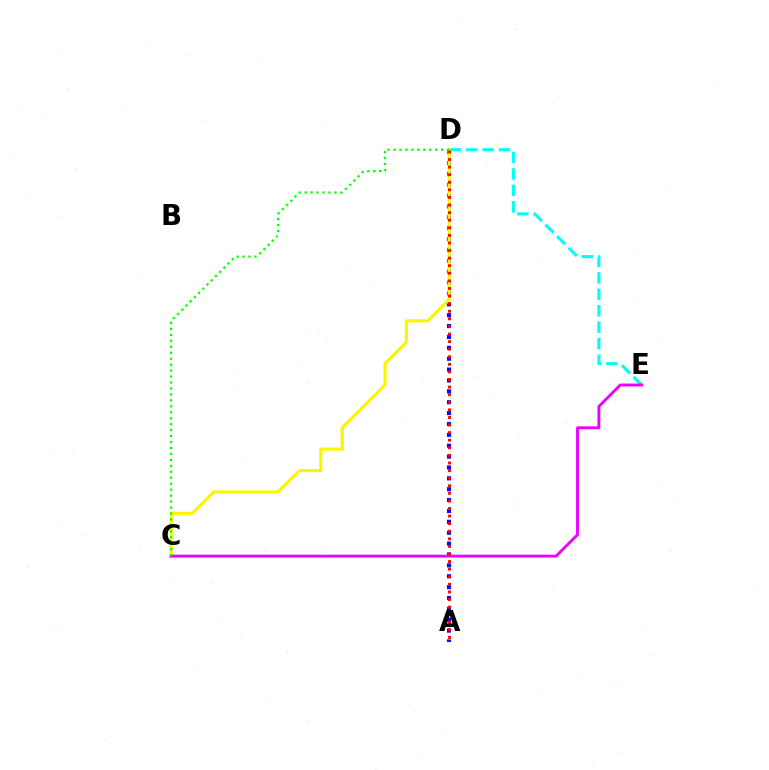{('A', 'D'): [{'color': '#0010ff', 'line_style': 'dotted', 'thickness': 2.96}, {'color': '#ff0000', 'line_style': 'dotted', 'thickness': 2.06}], ('D', 'E'): [{'color': '#00fff6', 'line_style': 'dashed', 'thickness': 2.23}], ('C', 'D'): [{'color': '#fcf500', 'line_style': 'solid', 'thickness': 2.28}, {'color': '#08ff00', 'line_style': 'dotted', 'thickness': 1.62}], ('C', 'E'): [{'color': '#ee00ff', 'line_style': 'solid', 'thickness': 2.07}]}